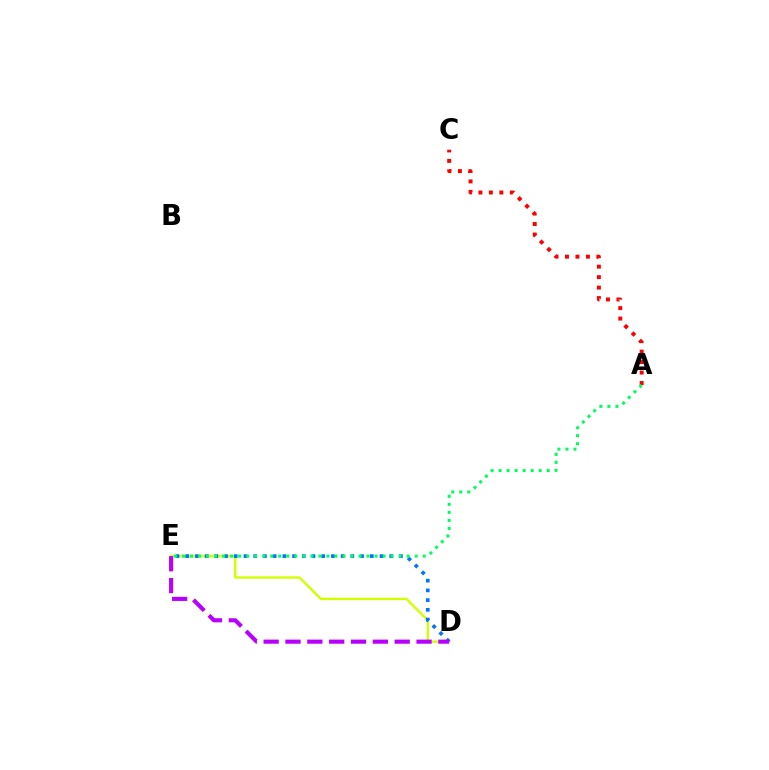{('D', 'E'): [{'color': '#d1ff00', 'line_style': 'solid', 'thickness': 1.72}, {'color': '#0074ff', 'line_style': 'dotted', 'thickness': 2.64}, {'color': '#b900ff', 'line_style': 'dashed', 'thickness': 2.97}], ('A', 'C'): [{'color': '#ff0000', 'line_style': 'dotted', 'thickness': 2.85}], ('A', 'E'): [{'color': '#00ff5c', 'line_style': 'dotted', 'thickness': 2.18}]}